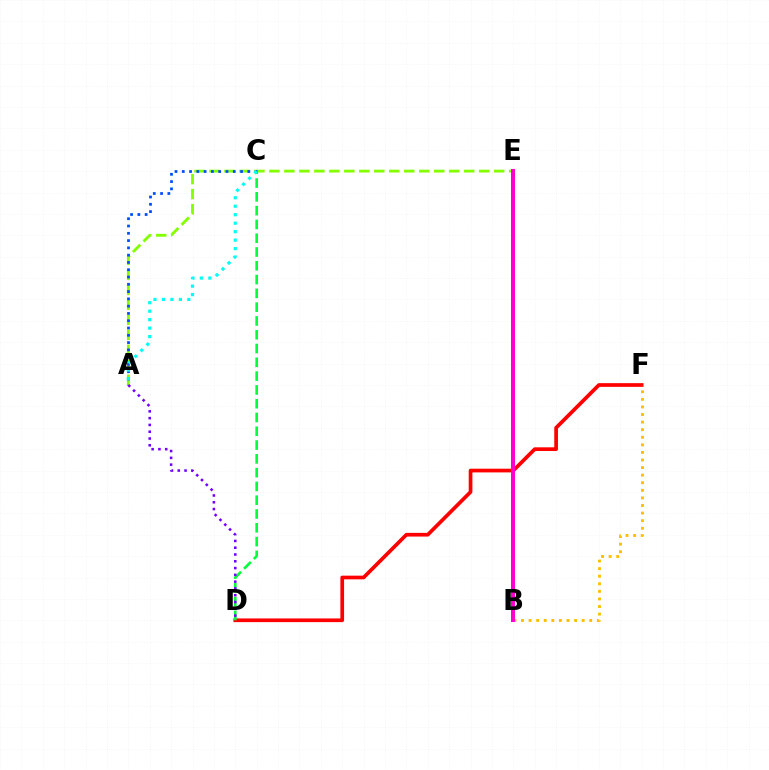{('D', 'F'): [{'color': '#ff0000', 'line_style': 'solid', 'thickness': 2.66}], ('C', 'D'): [{'color': '#00ff39', 'line_style': 'dashed', 'thickness': 1.87}], ('A', 'E'): [{'color': '#84ff00', 'line_style': 'dashed', 'thickness': 2.04}], ('B', 'F'): [{'color': '#ffbd00', 'line_style': 'dotted', 'thickness': 2.06}], ('A', 'C'): [{'color': '#004bff', 'line_style': 'dotted', 'thickness': 1.98}, {'color': '#00fff6', 'line_style': 'dotted', 'thickness': 2.3}], ('A', 'D'): [{'color': '#7200ff', 'line_style': 'dotted', 'thickness': 1.84}], ('B', 'E'): [{'color': '#ff00cf', 'line_style': 'solid', 'thickness': 2.87}]}